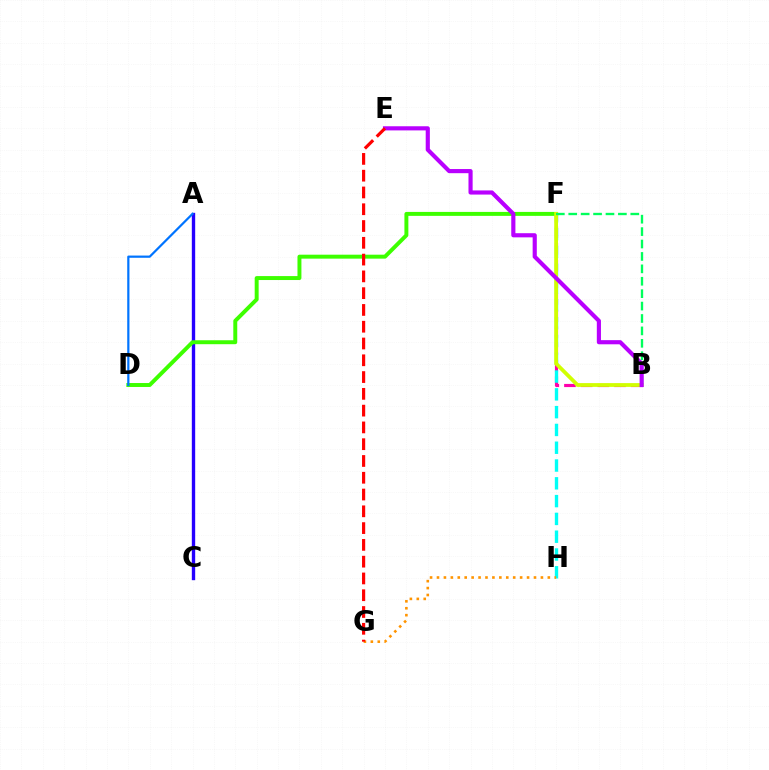{('B', 'F'): [{'color': '#ff00ac', 'line_style': 'dashed', 'thickness': 2.27}, {'color': '#d1ff00', 'line_style': 'solid', 'thickness': 2.72}, {'color': '#00ff5c', 'line_style': 'dashed', 'thickness': 1.69}], ('A', 'C'): [{'color': '#2500ff', 'line_style': 'solid', 'thickness': 2.42}], ('F', 'H'): [{'color': '#00fff6', 'line_style': 'dashed', 'thickness': 2.42}], ('D', 'F'): [{'color': '#3dff00', 'line_style': 'solid', 'thickness': 2.84}], ('G', 'H'): [{'color': '#ff9400', 'line_style': 'dotted', 'thickness': 1.88}], ('A', 'D'): [{'color': '#0074ff', 'line_style': 'solid', 'thickness': 1.59}], ('B', 'E'): [{'color': '#b900ff', 'line_style': 'solid', 'thickness': 2.98}], ('E', 'G'): [{'color': '#ff0000', 'line_style': 'dashed', 'thickness': 2.28}]}